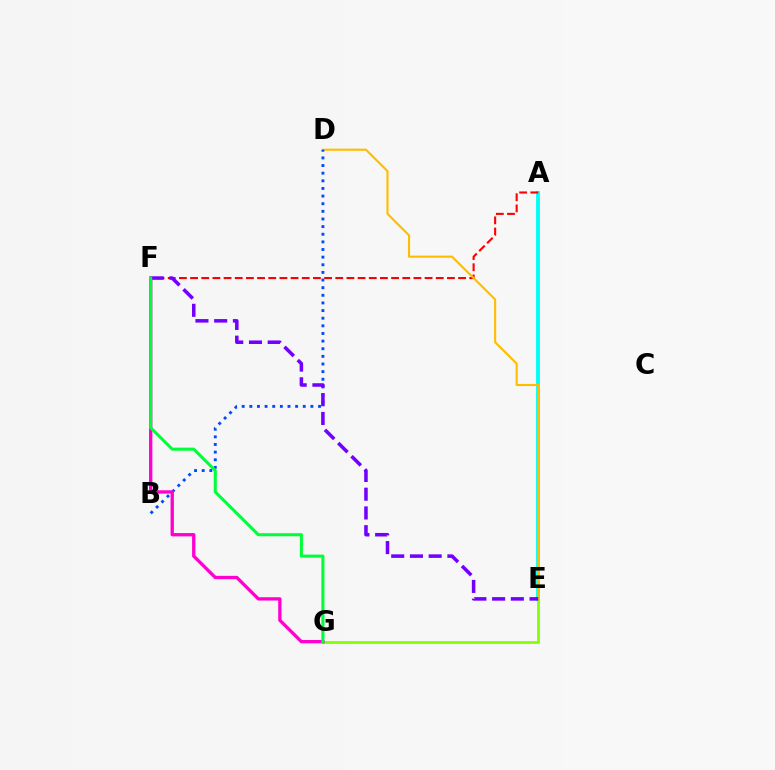{('A', 'E'): [{'color': '#00fff6', 'line_style': 'solid', 'thickness': 2.76}], ('A', 'F'): [{'color': '#ff0000', 'line_style': 'dashed', 'thickness': 1.52}], ('E', 'G'): [{'color': '#84ff00', 'line_style': 'solid', 'thickness': 1.99}], ('D', 'E'): [{'color': '#ffbd00', 'line_style': 'solid', 'thickness': 1.53}], ('B', 'D'): [{'color': '#004bff', 'line_style': 'dotted', 'thickness': 2.07}], ('F', 'G'): [{'color': '#ff00cf', 'line_style': 'solid', 'thickness': 2.39}, {'color': '#00ff39', 'line_style': 'solid', 'thickness': 2.2}], ('E', 'F'): [{'color': '#7200ff', 'line_style': 'dashed', 'thickness': 2.54}]}